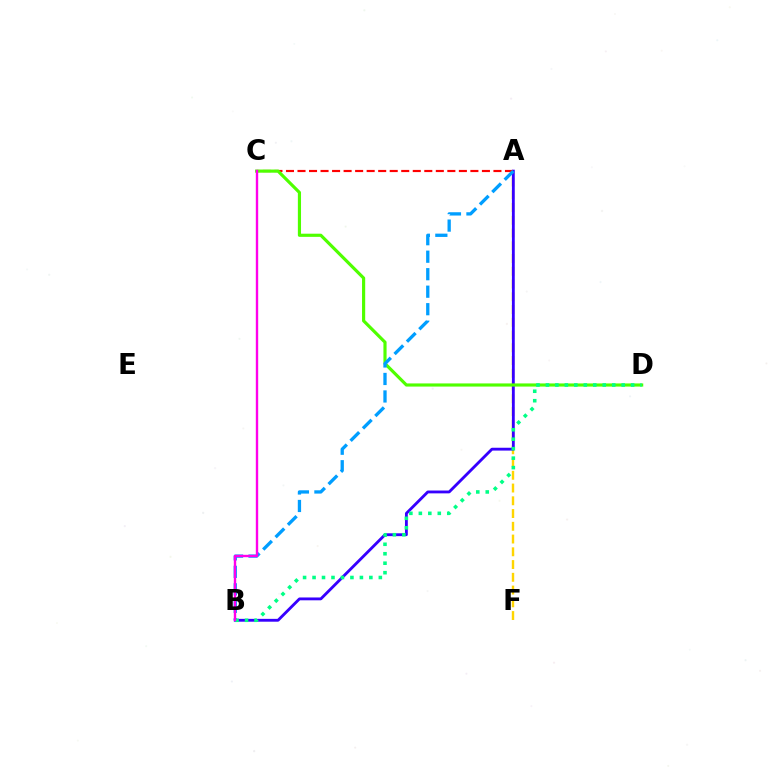{('A', 'F'): [{'color': '#ffd500', 'line_style': 'dashed', 'thickness': 1.73}], ('A', 'B'): [{'color': '#3700ff', 'line_style': 'solid', 'thickness': 2.04}, {'color': '#009eff', 'line_style': 'dashed', 'thickness': 2.38}], ('A', 'C'): [{'color': '#ff0000', 'line_style': 'dashed', 'thickness': 1.57}], ('C', 'D'): [{'color': '#4fff00', 'line_style': 'solid', 'thickness': 2.27}], ('B', 'D'): [{'color': '#00ff86', 'line_style': 'dotted', 'thickness': 2.57}], ('B', 'C'): [{'color': '#ff00ed', 'line_style': 'solid', 'thickness': 1.72}]}